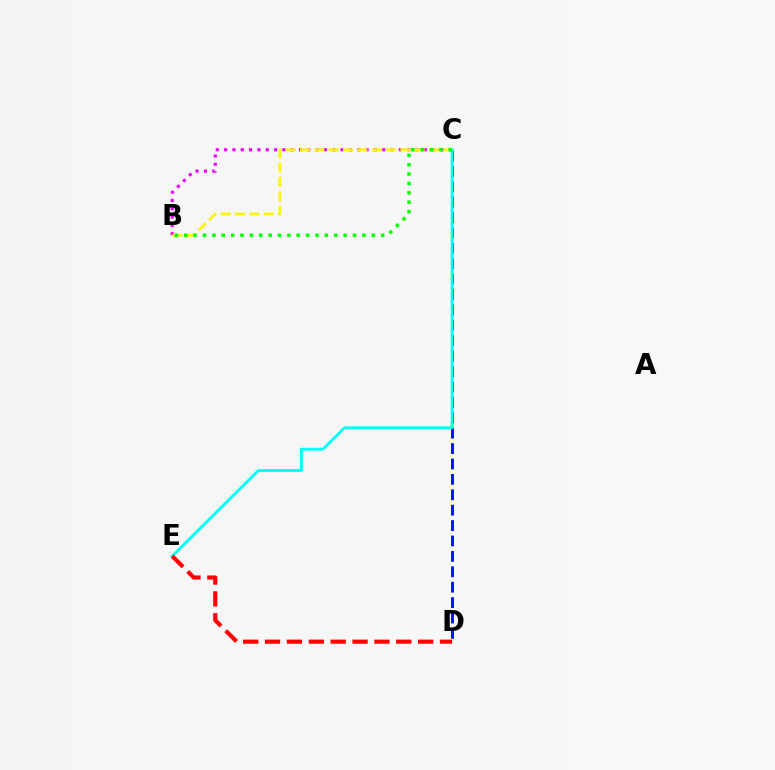{('C', 'D'): [{'color': '#0010ff', 'line_style': 'dashed', 'thickness': 2.09}], ('B', 'C'): [{'color': '#ee00ff', 'line_style': 'dotted', 'thickness': 2.26}, {'color': '#fcf500', 'line_style': 'dashed', 'thickness': 1.95}, {'color': '#08ff00', 'line_style': 'dotted', 'thickness': 2.55}], ('C', 'E'): [{'color': '#00fff6', 'line_style': 'solid', 'thickness': 2.03}], ('D', 'E'): [{'color': '#ff0000', 'line_style': 'dashed', 'thickness': 2.97}]}